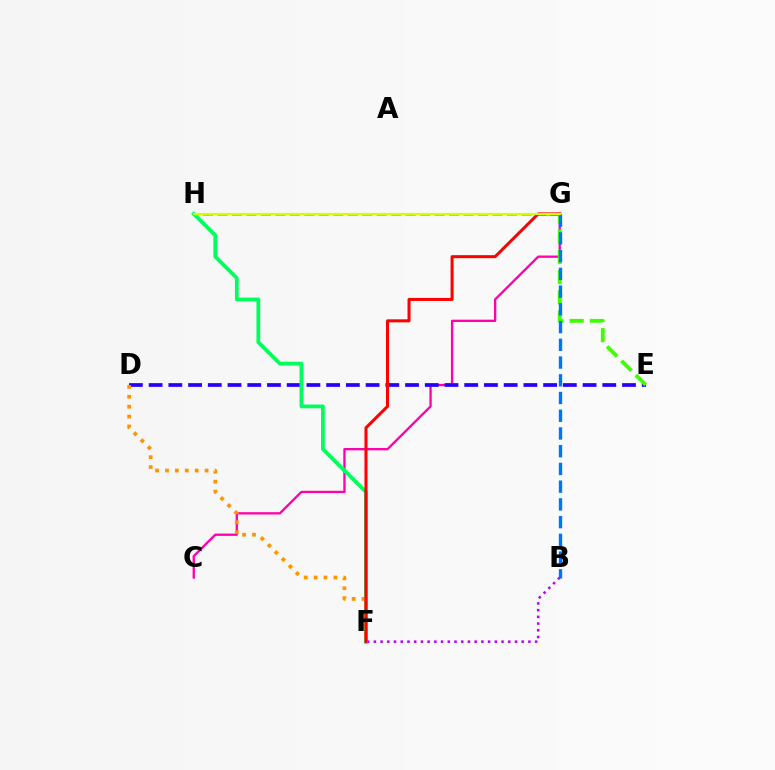{('B', 'F'): [{'color': '#b900ff', 'line_style': 'dotted', 'thickness': 1.83}], ('C', 'G'): [{'color': '#ff00ac', 'line_style': 'solid', 'thickness': 1.66}], ('D', 'E'): [{'color': '#2500ff', 'line_style': 'dashed', 'thickness': 2.68}], ('F', 'H'): [{'color': '#00ff5c', 'line_style': 'solid', 'thickness': 2.7}], ('G', 'H'): [{'color': '#00fff6', 'line_style': 'dashed', 'thickness': 1.97}, {'color': '#d1ff00', 'line_style': 'solid', 'thickness': 1.51}], ('D', 'F'): [{'color': '#ff9400', 'line_style': 'dotted', 'thickness': 2.69}], ('F', 'G'): [{'color': '#ff0000', 'line_style': 'solid', 'thickness': 2.17}], ('E', 'G'): [{'color': '#3dff00', 'line_style': 'dashed', 'thickness': 2.75}], ('B', 'G'): [{'color': '#0074ff', 'line_style': 'dashed', 'thickness': 2.41}]}